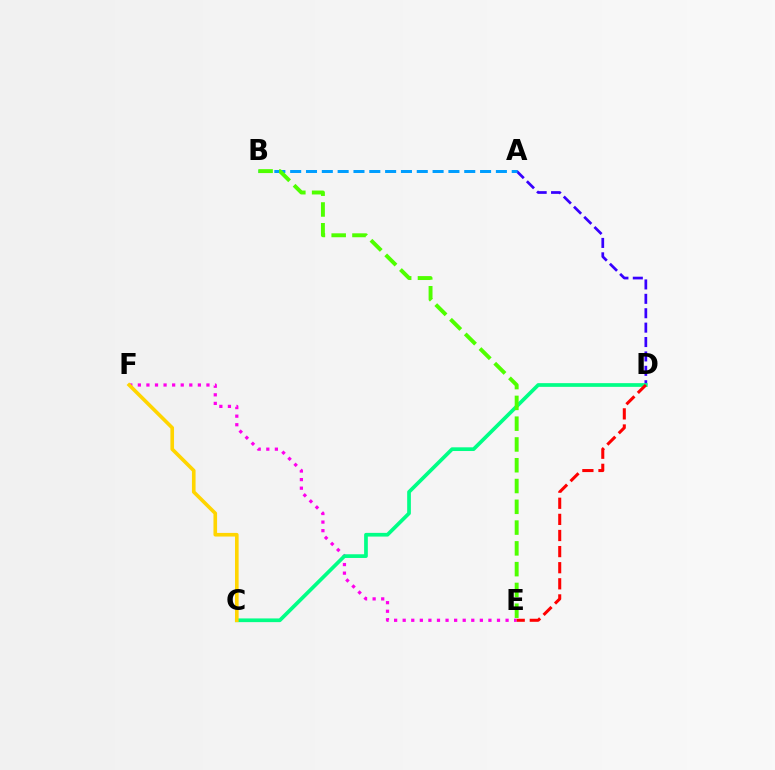{('A', 'D'): [{'color': '#3700ff', 'line_style': 'dashed', 'thickness': 1.96}], ('E', 'F'): [{'color': '#ff00ed', 'line_style': 'dotted', 'thickness': 2.33}], ('A', 'B'): [{'color': '#009eff', 'line_style': 'dashed', 'thickness': 2.15}], ('C', 'D'): [{'color': '#00ff86', 'line_style': 'solid', 'thickness': 2.67}], ('D', 'E'): [{'color': '#ff0000', 'line_style': 'dashed', 'thickness': 2.19}], ('B', 'E'): [{'color': '#4fff00', 'line_style': 'dashed', 'thickness': 2.82}], ('C', 'F'): [{'color': '#ffd500', 'line_style': 'solid', 'thickness': 2.61}]}